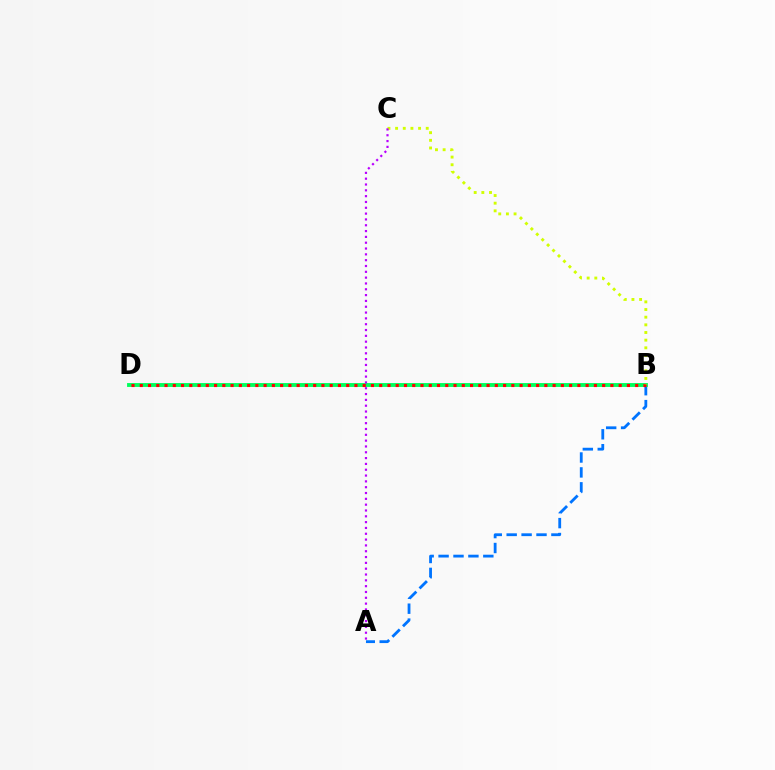{('A', 'B'): [{'color': '#0074ff', 'line_style': 'dashed', 'thickness': 2.03}], ('B', 'D'): [{'color': '#00ff5c', 'line_style': 'solid', 'thickness': 2.78}, {'color': '#ff0000', 'line_style': 'dotted', 'thickness': 2.24}], ('B', 'C'): [{'color': '#d1ff00', 'line_style': 'dotted', 'thickness': 2.08}], ('A', 'C'): [{'color': '#b900ff', 'line_style': 'dotted', 'thickness': 1.58}]}